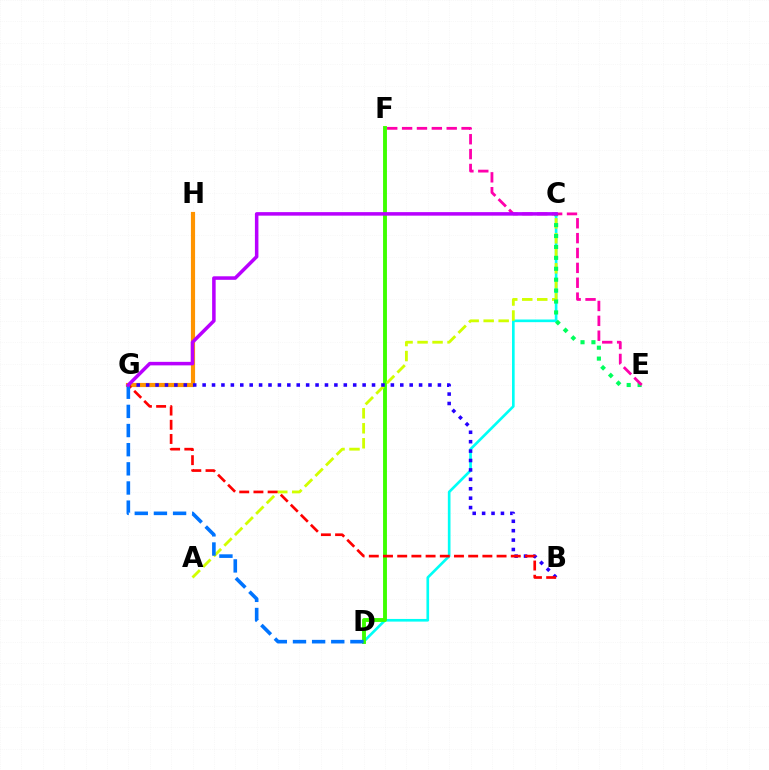{('C', 'D'): [{'color': '#00fff6', 'line_style': 'solid', 'thickness': 1.91}], ('D', 'F'): [{'color': '#3dff00', 'line_style': 'solid', 'thickness': 2.79}], ('G', 'H'): [{'color': '#ff9400', 'line_style': 'solid', 'thickness': 3.0}], ('A', 'C'): [{'color': '#d1ff00', 'line_style': 'dashed', 'thickness': 2.04}], ('B', 'G'): [{'color': '#2500ff', 'line_style': 'dotted', 'thickness': 2.56}, {'color': '#ff0000', 'line_style': 'dashed', 'thickness': 1.93}], ('C', 'E'): [{'color': '#00ff5c', 'line_style': 'dotted', 'thickness': 2.97}], ('E', 'F'): [{'color': '#ff00ac', 'line_style': 'dashed', 'thickness': 2.02}], ('D', 'G'): [{'color': '#0074ff', 'line_style': 'dashed', 'thickness': 2.6}], ('C', 'G'): [{'color': '#b900ff', 'line_style': 'solid', 'thickness': 2.54}]}